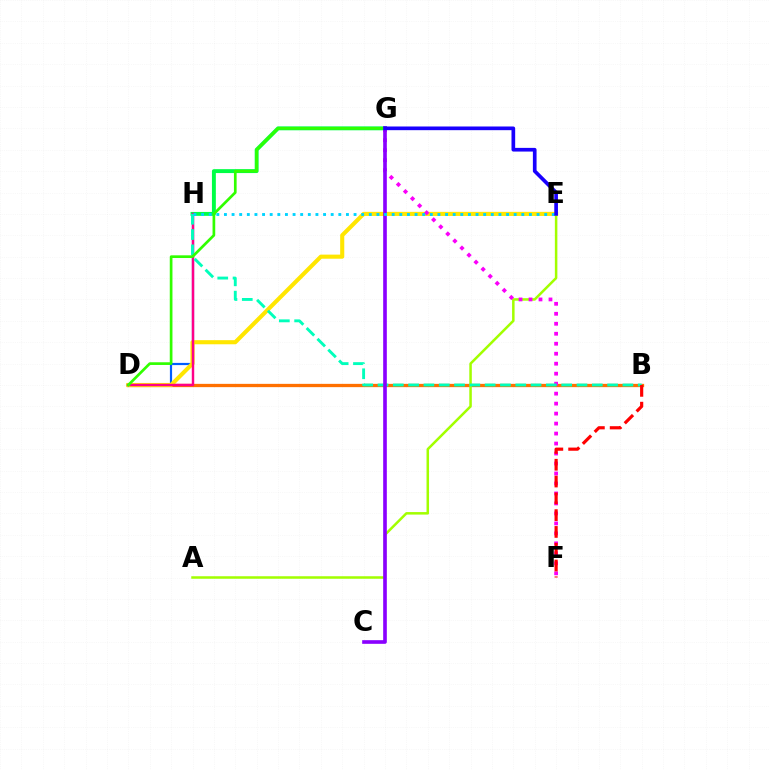{('B', 'D'): [{'color': '#ff7000', 'line_style': 'solid', 'thickness': 2.37}], ('A', 'E'): [{'color': '#a2ff00', 'line_style': 'solid', 'thickness': 1.81}], ('D', 'H'): [{'color': '#005dff', 'line_style': 'solid', 'thickness': 1.58}, {'color': '#ff0088', 'line_style': 'solid', 'thickness': 1.76}], ('G', 'H'): [{'color': '#00ff45', 'line_style': 'solid', 'thickness': 2.81}], ('D', 'E'): [{'color': '#ffe600', 'line_style': 'solid', 'thickness': 2.95}], ('F', 'G'): [{'color': '#fa00f9', 'line_style': 'dotted', 'thickness': 2.71}], ('B', 'H'): [{'color': '#00ffbb', 'line_style': 'dashed', 'thickness': 2.08}], ('C', 'G'): [{'color': '#8a00ff', 'line_style': 'solid', 'thickness': 2.62}], ('D', 'G'): [{'color': '#31ff00', 'line_style': 'solid', 'thickness': 1.94}], ('E', 'H'): [{'color': '#00d3ff', 'line_style': 'dotted', 'thickness': 2.07}], ('B', 'F'): [{'color': '#ff0000', 'line_style': 'dashed', 'thickness': 2.28}], ('E', 'G'): [{'color': '#1900ff', 'line_style': 'solid', 'thickness': 2.65}]}